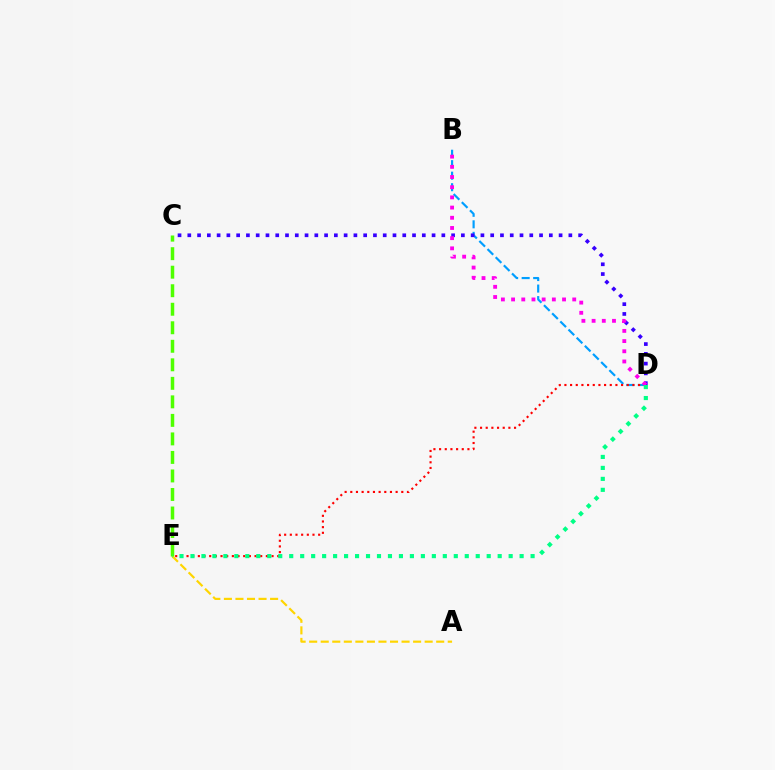{('B', 'D'): [{'color': '#009eff', 'line_style': 'dashed', 'thickness': 1.57}, {'color': '#ff00ed', 'line_style': 'dotted', 'thickness': 2.77}], ('A', 'E'): [{'color': '#ffd500', 'line_style': 'dashed', 'thickness': 1.57}], ('D', 'E'): [{'color': '#ff0000', 'line_style': 'dotted', 'thickness': 1.54}, {'color': '#00ff86', 'line_style': 'dotted', 'thickness': 2.98}], ('C', 'D'): [{'color': '#3700ff', 'line_style': 'dotted', 'thickness': 2.65}], ('C', 'E'): [{'color': '#4fff00', 'line_style': 'dashed', 'thickness': 2.52}]}